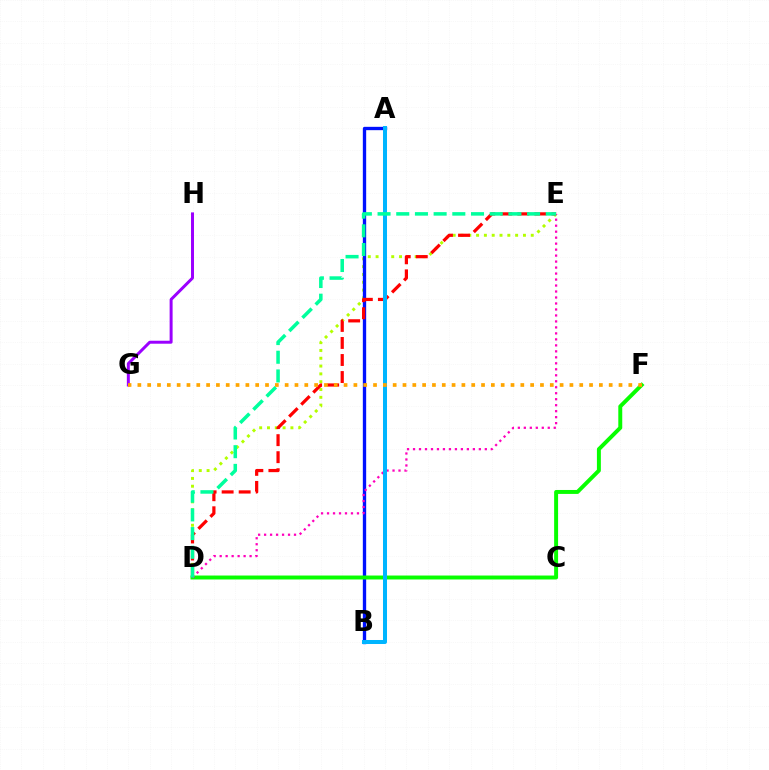{('D', 'E'): [{'color': '#b3ff00', 'line_style': 'dotted', 'thickness': 2.12}, {'color': '#ff0000', 'line_style': 'dashed', 'thickness': 2.31}, {'color': '#ff00bd', 'line_style': 'dotted', 'thickness': 1.63}, {'color': '#00ff9d', 'line_style': 'dashed', 'thickness': 2.54}], ('A', 'B'): [{'color': '#0010ff', 'line_style': 'solid', 'thickness': 2.4}, {'color': '#00b5ff', 'line_style': 'solid', 'thickness': 2.89}], ('G', 'H'): [{'color': '#9b00ff', 'line_style': 'solid', 'thickness': 2.14}], ('D', 'F'): [{'color': '#08ff00', 'line_style': 'solid', 'thickness': 2.84}], ('F', 'G'): [{'color': '#ffa500', 'line_style': 'dotted', 'thickness': 2.67}]}